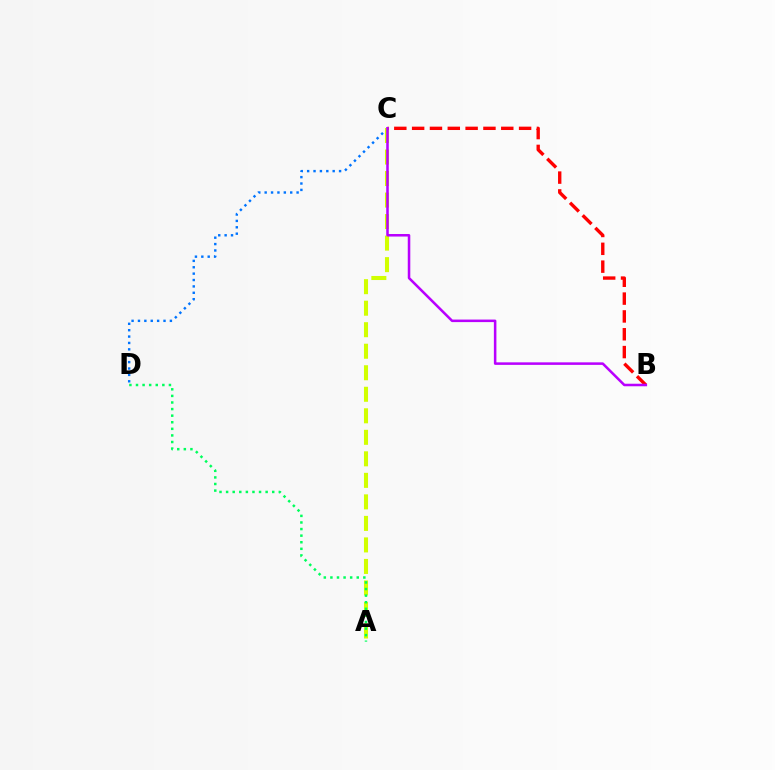{('C', 'D'): [{'color': '#0074ff', 'line_style': 'dotted', 'thickness': 1.74}], ('A', 'C'): [{'color': '#d1ff00', 'line_style': 'dashed', 'thickness': 2.92}], ('A', 'D'): [{'color': '#00ff5c', 'line_style': 'dotted', 'thickness': 1.79}], ('B', 'C'): [{'color': '#ff0000', 'line_style': 'dashed', 'thickness': 2.42}, {'color': '#b900ff', 'line_style': 'solid', 'thickness': 1.83}]}